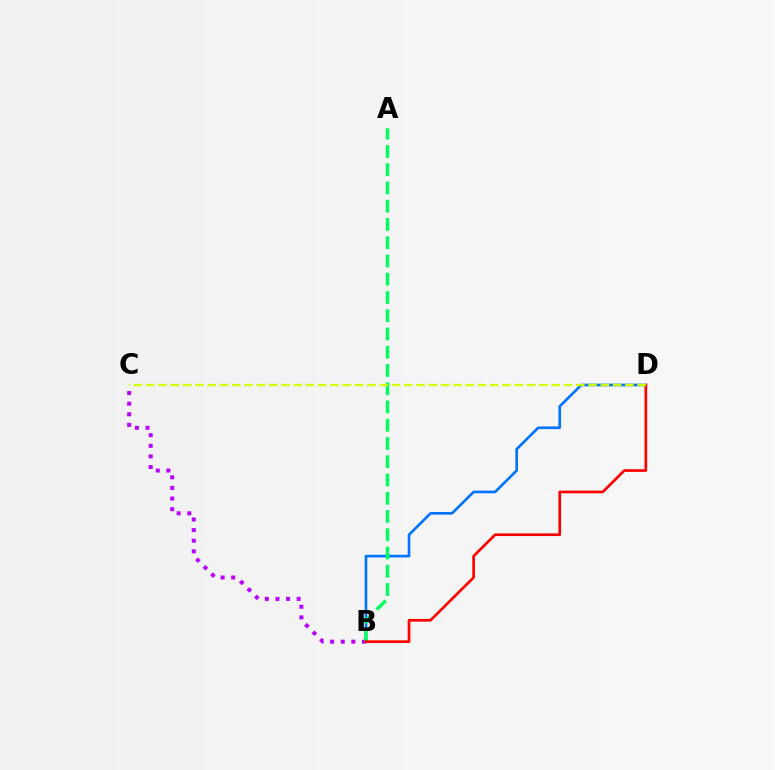{('B', 'C'): [{'color': '#b900ff', 'line_style': 'dotted', 'thickness': 2.88}], ('B', 'D'): [{'color': '#0074ff', 'line_style': 'solid', 'thickness': 1.91}, {'color': '#ff0000', 'line_style': 'solid', 'thickness': 1.93}], ('A', 'B'): [{'color': '#00ff5c', 'line_style': 'dashed', 'thickness': 2.48}], ('C', 'D'): [{'color': '#d1ff00', 'line_style': 'dashed', 'thickness': 1.67}]}